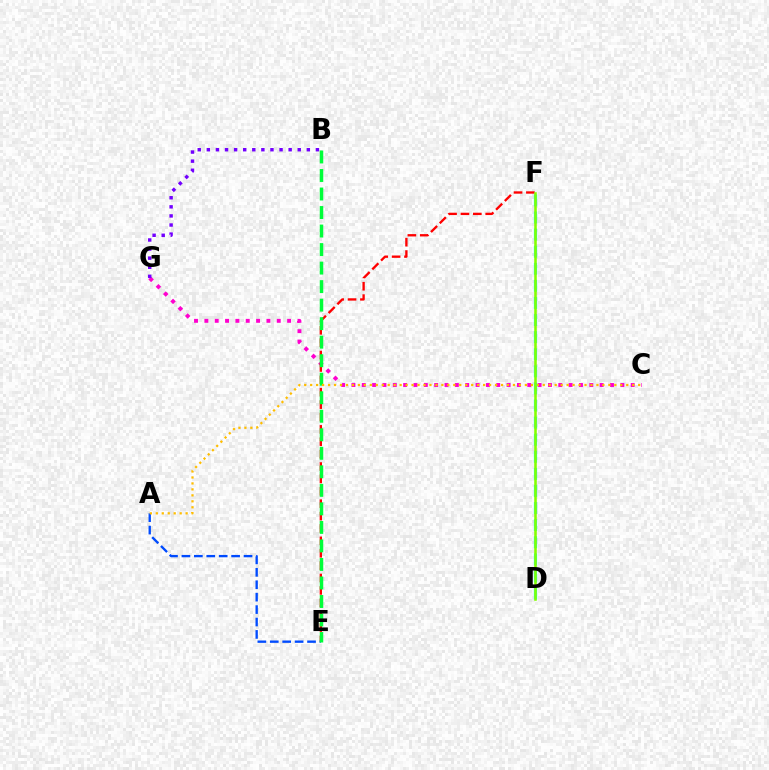{('C', 'G'): [{'color': '#ff00cf', 'line_style': 'dotted', 'thickness': 2.81}], ('E', 'F'): [{'color': '#ff0000', 'line_style': 'dashed', 'thickness': 1.68}], ('B', 'G'): [{'color': '#7200ff', 'line_style': 'dotted', 'thickness': 2.47}], ('A', 'E'): [{'color': '#004bff', 'line_style': 'dashed', 'thickness': 1.69}], ('B', 'E'): [{'color': '#00ff39', 'line_style': 'dashed', 'thickness': 2.52}], ('A', 'C'): [{'color': '#ffbd00', 'line_style': 'dotted', 'thickness': 1.62}], ('D', 'F'): [{'color': '#00fff6', 'line_style': 'dashed', 'thickness': 2.32}, {'color': '#84ff00', 'line_style': 'solid', 'thickness': 1.84}]}